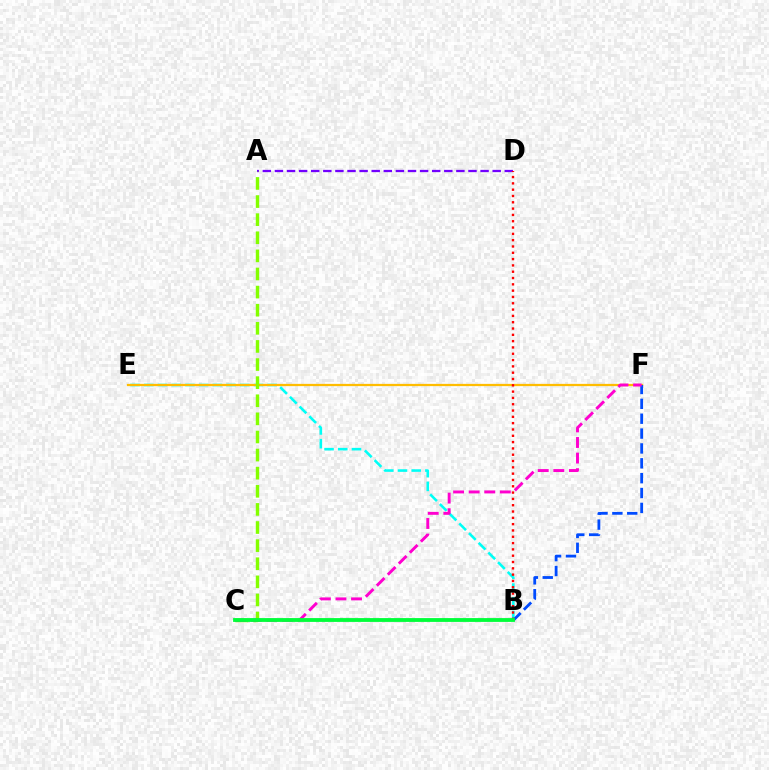{('B', 'E'): [{'color': '#00fff6', 'line_style': 'dashed', 'thickness': 1.86}], ('E', 'F'): [{'color': '#ffbd00', 'line_style': 'solid', 'thickness': 1.62}], ('A', 'D'): [{'color': '#7200ff', 'line_style': 'dashed', 'thickness': 1.64}], ('B', 'F'): [{'color': '#004bff', 'line_style': 'dashed', 'thickness': 2.02}], ('A', 'C'): [{'color': '#84ff00', 'line_style': 'dashed', 'thickness': 2.46}], ('C', 'F'): [{'color': '#ff00cf', 'line_style': 'dashed', 'thickness': 2.12}], ('B', 'D'): [{'color': '#ff0000', 'line_style': 'dotted', 'thickness': 1.71}], ('B', 'C'): [{'color': '#00ff39', 'line_style': 'solid', 'thickness': 2.75}]}